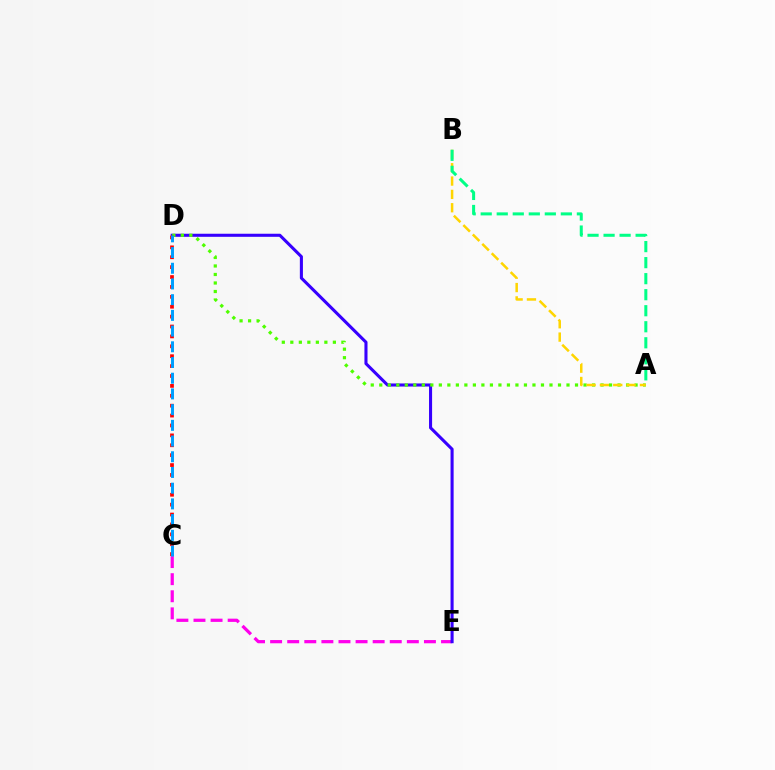{('C', 'E'): [{'color': '#ff00ed', 'line_style': 'dashed', 'thickness': 2.32}], ('D', 'E'): [{'color': '#3700ff', 'line_style': 'solid', 'thickness': 2.21}], ('A', 'D'): [{'color': '#4fff00', 'line_style': 'dotted', 'thickness': 2.31}], ('C', 'D'): [{'color': '#ff0000', 'line_style': 'dotted', 'thickness': 2.69}, {'color': '#009eff', 'line_style': 'dashed', 'thickness': 2.13}], ('A', 'B'): [{'color': '#ffd500', 'line_style': 'dashed', 'thickness': 1.81}, {'color': '#00ff86', 'line_style': 'dashed', 'thickness': 2.18}]}